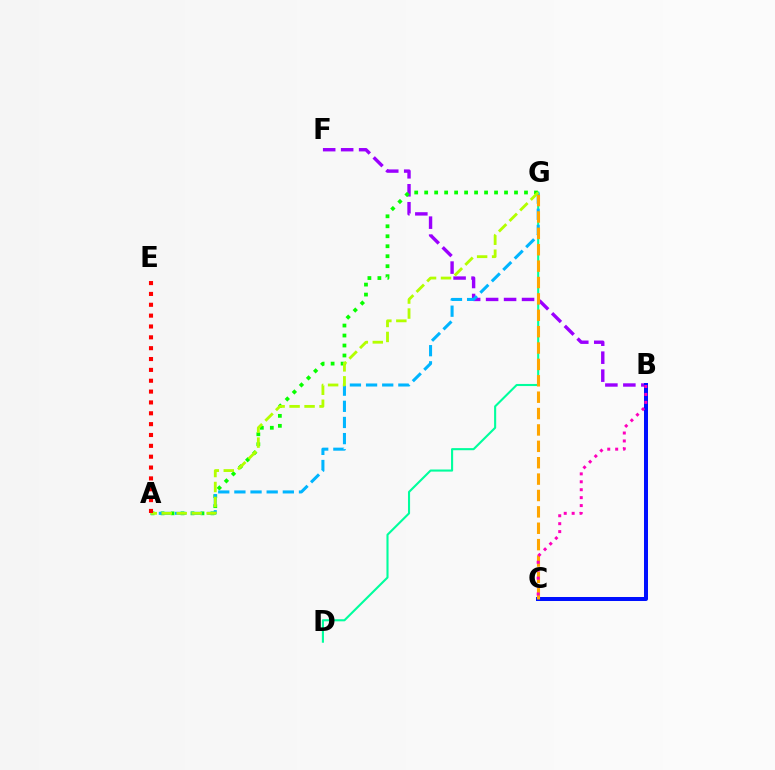{('B', 'F'): [{'color': '#9b00ff', 'line_style': 'dashed', 'thickness': 2.44}], ('D', 'G'): [{'color': '#00ff9d', 'line_style': 'solid', 'thickness': 1.52}], ('A', 'G'): [{'color': '#08ff00', 'line_style': 'dotted', 'thickness': 2.71}, {'color': '#00b5ff', 'line_style': 'dashed', 'thickness': 2.19}, {'color': '#b3ff00', 'line_style': 'dashed', 'thickness': 2.03}], ('B', 'C'): [{'color': '#0010ff', 'line_style': 'solid', 'thickness': 2.89}, {'color': '#ff00bd', 'line_style': 'dotted', 'thickness': 2.15}], ('C', 'G'): [{'color': '#ffa500', 'line_style': 'dashed', 'thickness': 2.23}], ('A', 'E'): [{'color': '#ff0000', 'line_style': 'dotted', 'thickness': 2.95}]}